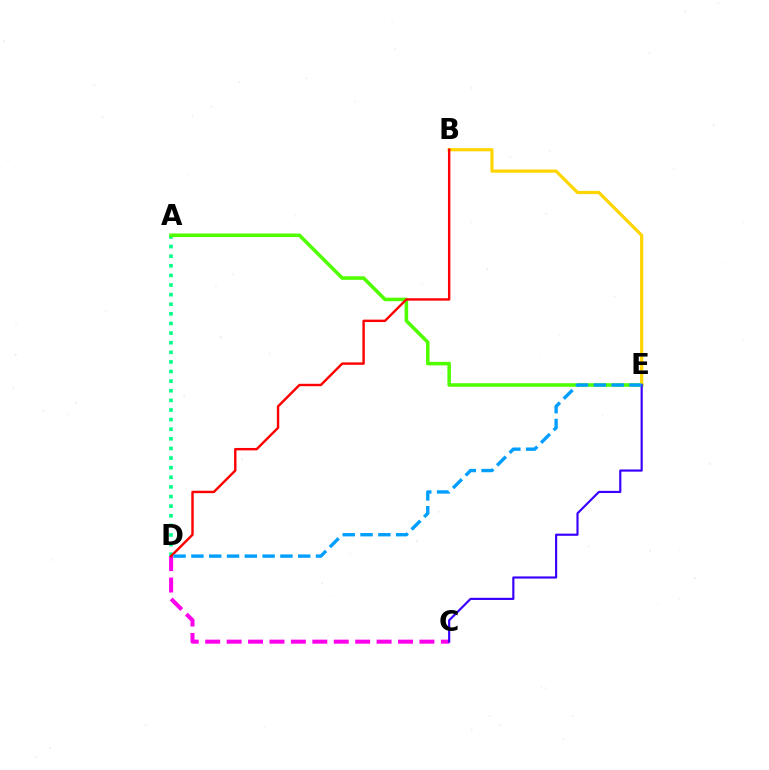{('A', 'D'): [{'color': '#00ff86', 'line_style': 'dotted', 'thickness': 2.61}], ('A', 'E'): [{'color': '#4fff00', 'line_style': 'solid', 'thickness': 2.55}], ('C', 'D'): [{'color': '#ff00ed', 'line_style': 'dashed', 'thickness': 2.91}], ('B', 'E'): [{'color': '#ffd500', 'line_style': 'solid', 'thickness': 2.3}], ('B', 'D'): [{'color': '#ff0000', 'line_style': 'solid', 'thickness': 1.74}], ('C', 'E'): [{'color': '#3700ff', 'line_style': 'solid', 'thickness': 1.56}], ('D', 'E'): [{'color': '#009eff', 'line_style': 'dashed', 'thickness': 2.42}]}